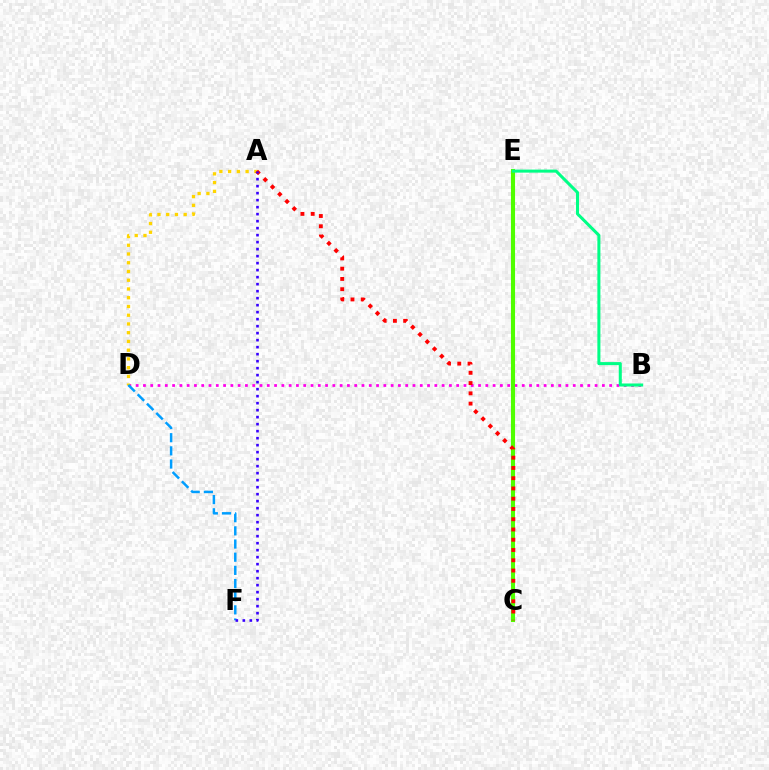{('B', 'D'): [{'color': '#ff00ed', 'line_style': 'dotted', 'thickness': 1.98}], ('A', 'D'): [{'color': '#ffd500', 'line_style': 'dotted', 'thickness': 2.38}], ('C', 'E'): [{'color': '#4fff00', 'line_style': 'solid', 'thickness': 2.95}], ('D', 'F'): [{'color': '#009eff', 'line_style': 'dashed', 'thickness': 1.79}], ('A', 'C'): [{'color': '#ff0000', 'line_style': 'dotted', 'thickness': 2.79}], ('A', 'F'): [{'color': '#3700ff', 'line_style': 'dotted', 'thickness': 1.9}], ('B', 'E'): [{'color': '#00ff86', 'line_style': 'solid', 'thickness': 2.19}]}